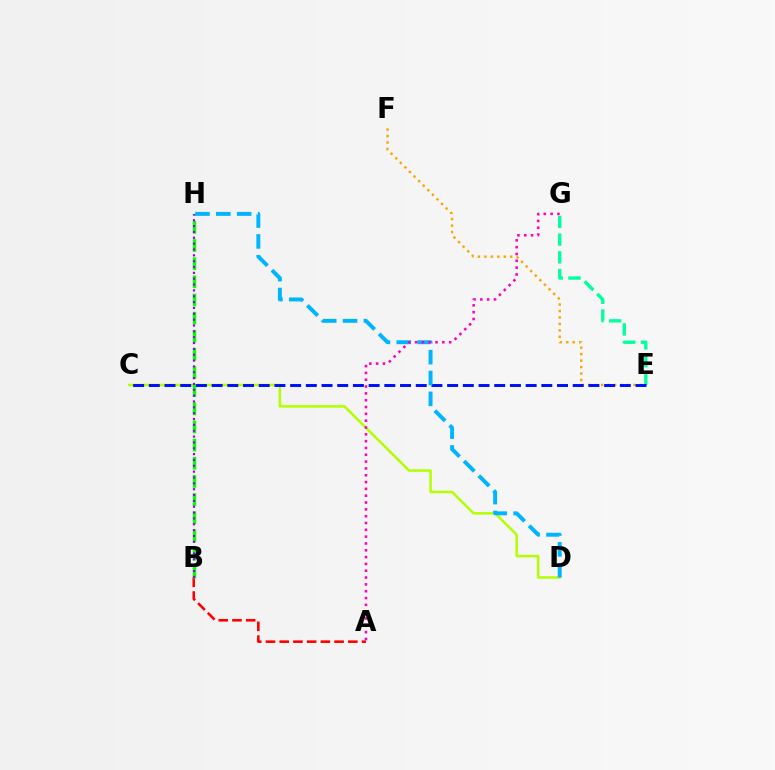{('E', 'G'): [{'color': '#00ff9d', 'line_style': 'dashed', 'thickness': 2.41}], ('C', 'D'): [{'color': '#b3ff00', 'line_style': 'solid', 'thickness': 1.81}], ('A', 'B'): [{'color': '#ff0000', 'line_style': 'dashed', 'thickness': 1.86}], ('E', 'F'): [{'color': '#ffa500', 'line_style': 'dotted', 'thickness': 1.76}], ('B', 'H'): [{'color': '#08ff00', 'line_style': 'dashed', 'thickness': 2.47}, {'color': '#9b00ff', 'line_style': 'dotted', 'thickness': 1.59}], ('C', 'E'): [{'color': '#0010ff', 'line_style': 'dashed', 'thickness': 2.13}], ('D', 'H'): [{'color': '#00b5ff', 'line_style': 'dashed', 'thickness': 2.83}], ('A', 'G'): [{'color': '#ff00bd', 'line_style': 'dotted', 'thickness': 1.85}]}